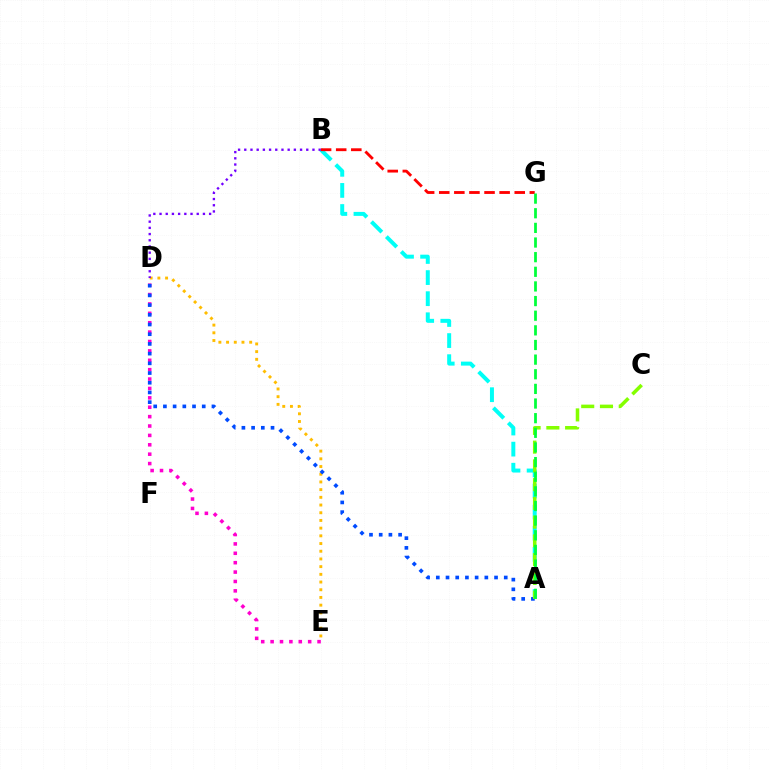{('D', 'E'): [{'color': '#ffbd00', 'line_style': 'dotted', 'thickness': 2.09}, {'color': '#ff00cf', 'line_style': 'dotted', 'thickness': 2.55}], ('A', 'B'): [{'color': '#00fff6', 'line_style': 'dashed', 'thickness': 2.87}], ('B', 'G'): [{'color': '#ff0000', 'line_style': 'dashed', 'thickness': 2.05}], ('A', 'D'): [{'color': '#004bff', 'line_style': 'dotted', 'thickness': 2.64}], ('A', 'C'): [{'color': '#84ff00', 'line_style': 'dashed', 'thickness': 2.55}], ('A', 'G'): [{'color': '#00ff39', 'line_style': 'dashed', 'thickness': 1.99}], ('B', 'D'): [{'color': '#7200ff', 'line_style': 'dotted', 'thickness': 1.68}]}